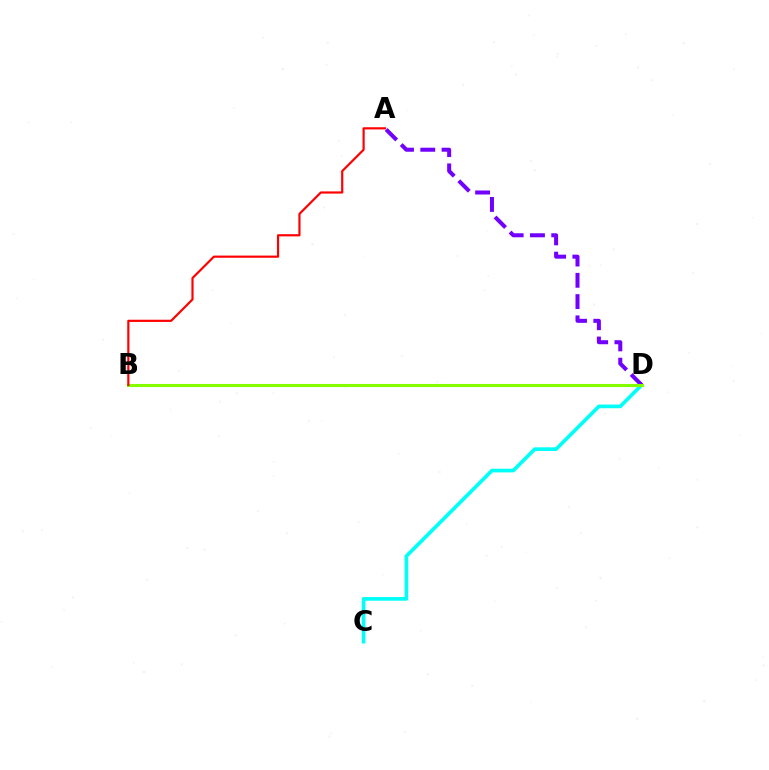{('C', 'D'): [{'color': '#00fff6', 'line_style': 'solid', 'thickness': 2.65}], ('A', 'D'): [{'color': '#7200ff', 'line_style': 'dashed', 'thickness': 2.89}], ('B', 'D'): [{'color': '#84ff00', 'line_style': 'solid', 'thickness': 2.21}], ('A', 'B'): [{'color': '#ff0000', 'line_style': 'solid', 'thickness': 1.57}]}